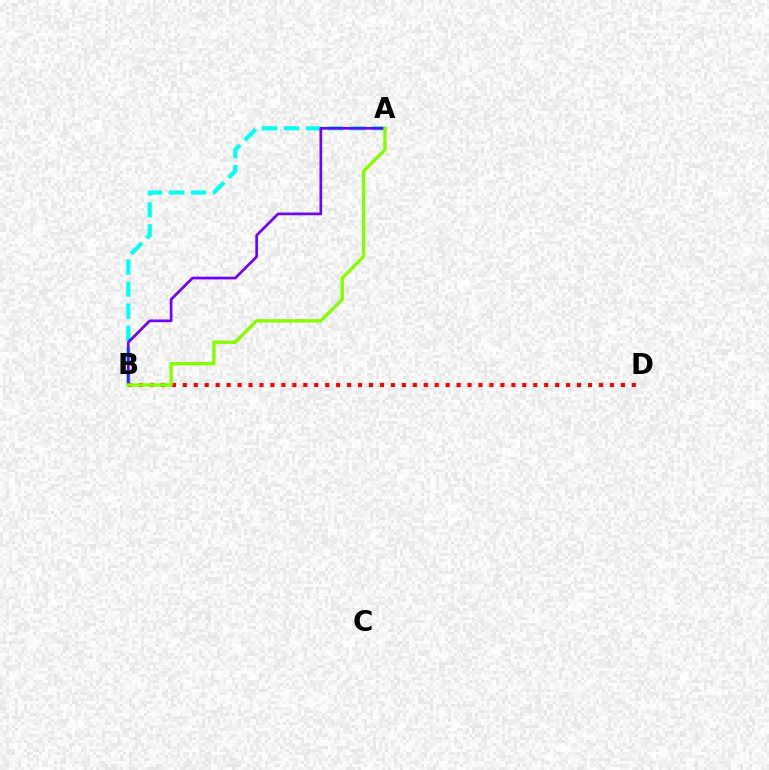{('A', 'B'): [{'color': '#00fff6', 'line_style': 'dashed', 'thickness': 2.99}, {'color': '#7200ff', 'line_style': 'solid', 'thickness': 1.94}, {'color': '#84ff00', 'line_style': 'solid', 'thickness': 2.44}], ('B', 'D'): [{'color': '#ff0000', 'line_style': 'dotted', 'thickness': 2.98}]}